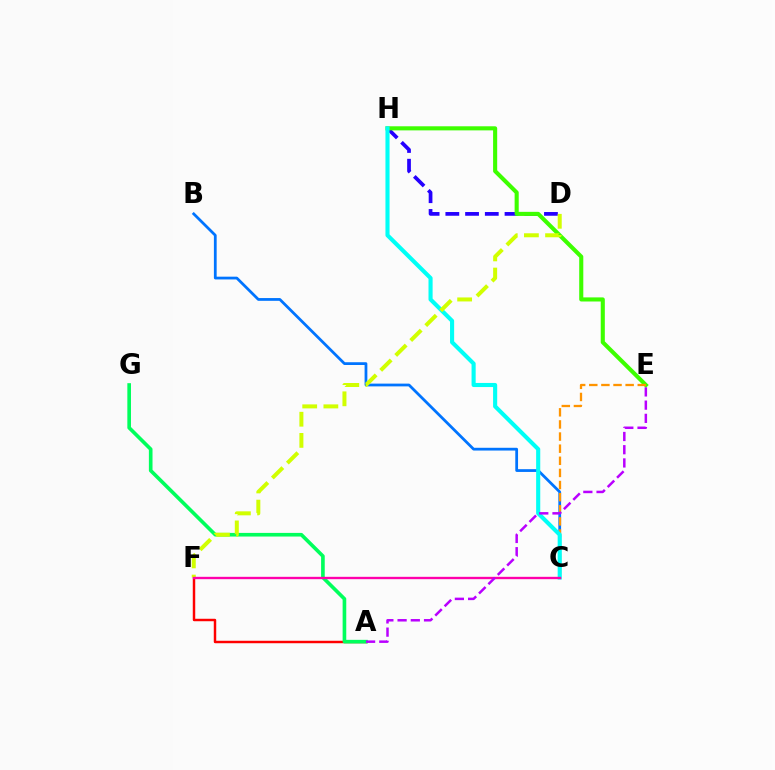{('A', 'F'): [{'color': '#ff0000', 'line_style': 'solid', 'thickness': 1.76}], ('B', 'C'): [{'color': '#0074ff', 'line_style': 'solid', 'thickness': 1.99}], ('D', 'H'): [{'color': '#2500ff', 'line_style': 'dashed', 'thickness': 2.68}], ('E', 'H'): [{'color': '#3dff00', 'line_style': 'solid', 'thickness': 2.95}], ('A', 'G'): [{'color': '#00ff5c', 'line_style': 'solid', 'thickness': 2.62}], ('C', 'E'): [{'color': '#ff9400', 'line_style': 'dashed', 'thickness': 1.65}], ('C', 'H'): [{'color': '#00fff6', 'line_style': 'solid', 'thickness': 2.96}], ('D', 'F'): [{'color': '#d1ff00', 'line_style': 'dashed', 'thickness': 2.87}], ('C', 'F'): [{'color': '#ff00ac', 'line_style': 'solid', 'thickness': 1.69}], ('A', 'E'): [{'color': '#b900ff', 'line_style': 'dashed', 'thickness': 1.8}]}